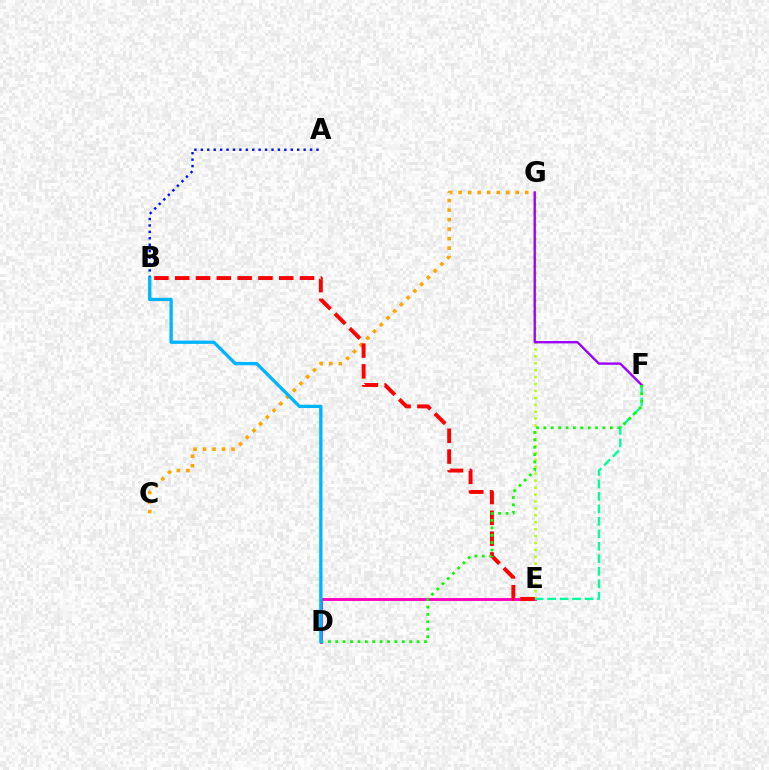{('D', 'E'): [{'color': '#ff00bd', 'line_style': 'solid', 'thickness': 2.07}], ('E', 'G'): [{'color': '#b3ff00', 'line_style': 'dotted', 'thickness': 1.88}], ('E', 'F'): [{'color': '#00ff9d', 'line_style': 'dashed', 'thickness': 1.7}], ('C', 'G'): [{'color': '#ffa500', 'line_style': 'dotted', 'thickness': 2.58}], ('A', 'B'): [{'color': '#0010ff', 'line_style': 'dotted', 'thickness': 1.75}], ('B', 'E'): [{'color': '#ff0000', 'line_style': 'dashed', 'thickness': 2.83}], ('F', 'G'): [{'color': '#9b00ff', 'line_style': 'solid', 'thickness': 1.69}], ('D', 'F'): [{'color': '#08ff00', 'line_style': 'dotted', 'thickness': 2.01}], ('B', 'D'): [{'color': '#00b5ff', 'line_style': 'solid', 'thickness': 2.36}]}